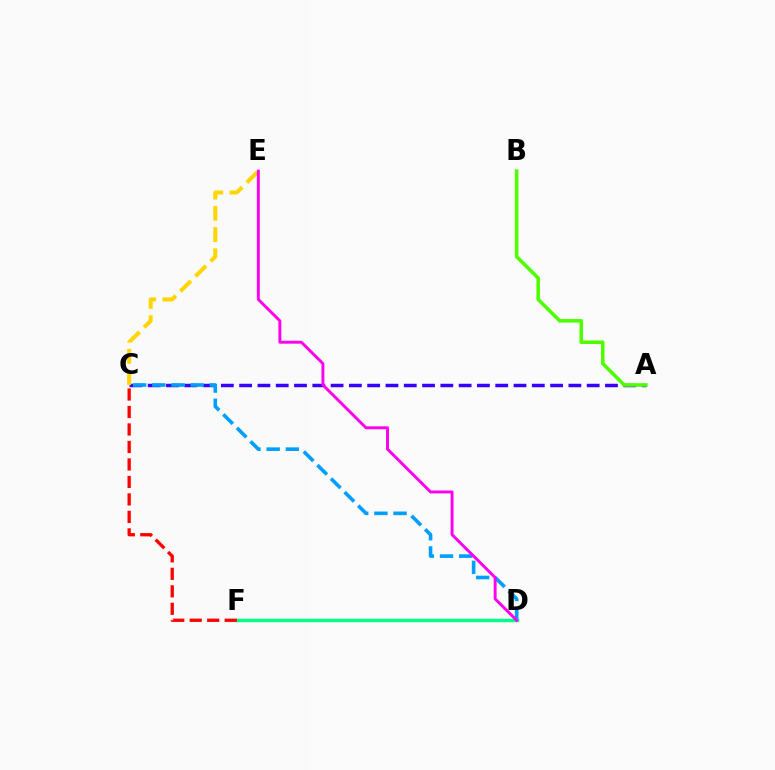{('A', 'C'): [{'color': '#3700ff', 'line_style': 'dashed', 'thickness': 2.48}], ('C', 'D'): [{'color': '#009eff', 'line_style': 'dashed', 'thickness': 2.6}], ('C', 'E'): [{'color': '#ffd500', 'line_style': 'dashed', 'thickness': 2.89}], ('D', 'F'): [{'color': '#00ff86', 'line_style': 'solid', 'thickness': 2.5}], ('A', 'B'): [{'color': '#4fff00', 'line_style': 'solid', 'thickness': 2.57}], ('C', 'F'): [{'color': '#ff0000', 'line_style': 'dashed', 'thickness': 2.38}], ('D', 'E'): [{'color': '#ff00ed', 'line_style': 'solid', 'thickness': 2.11}]}